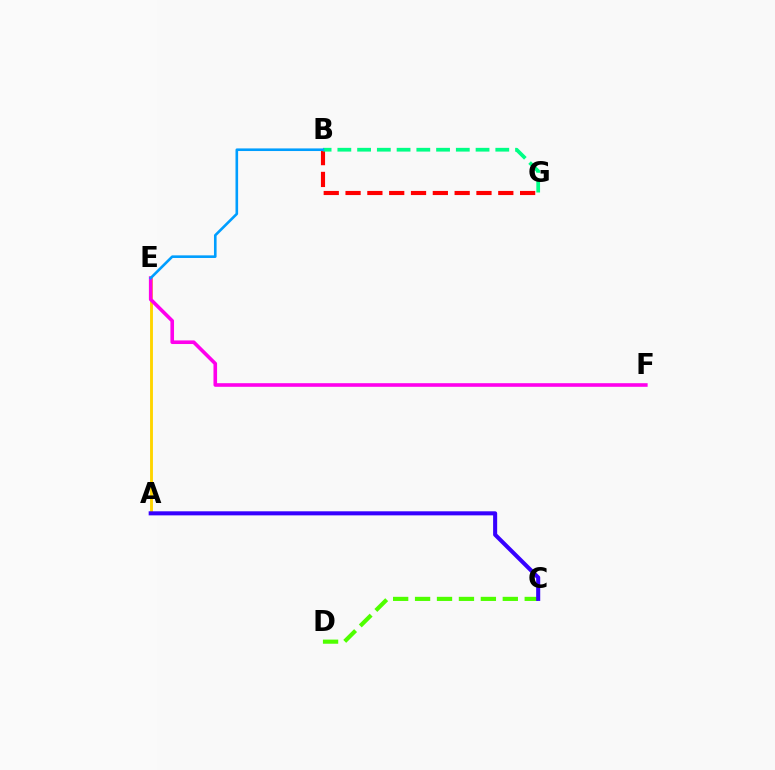{('C', 'D'): [{'color': '#4fff00', 'line_style': 'dashed', 'thickness': 2.98}], ('A', 'E'): [{'color': '#ffd500', 'line_style': 'solid', 'thickness': 2.07}], ('B', 'G'): [{'color': '#ff0000', 'line_style': 'dashed', 'thickness': 2.96}, {'color': '#00ff86', 'line_style': 'dashed', 'thickness': 2.68}], ('E', 'F'): [{'color': '#ff00ed', 'line_style': 'solid', 'thickness': 2.6}], ('B', 'E'): [{'color': '#009eff', 'line_style': 'solid', 'thickness': 1.89}], ('A', 'C'): [{'color': '#3700ff', 'line_style': 'solid', 'thickness': 2.92}]}